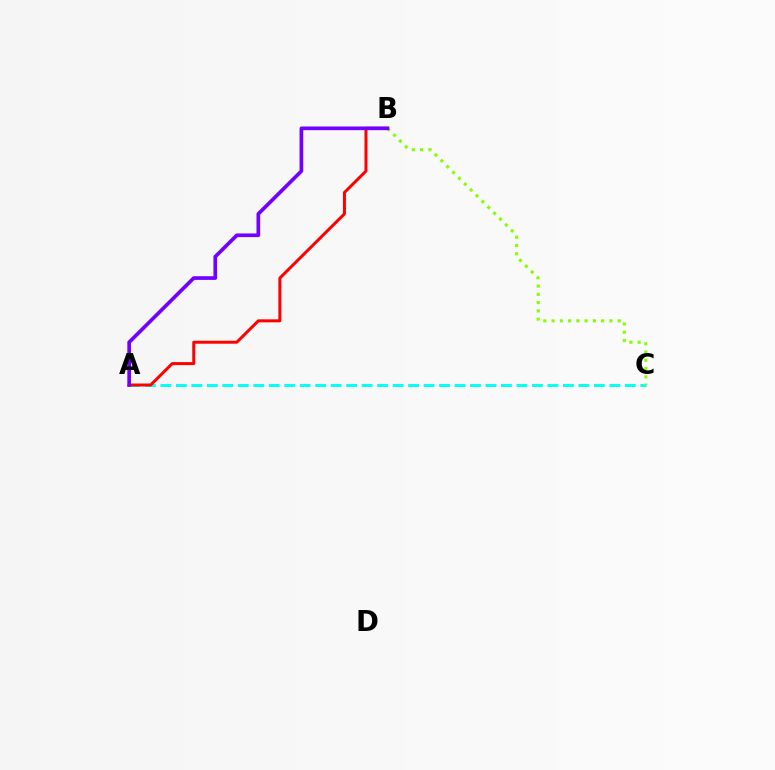{('A', 'C'): [{'color': '#00fff6', 'line_style': 'dashed', 'thickness': 2.1}], ('A', 'B'): [{'color': '#ff0000', 'line_style': 'solid', 'thickness': 2.15}, {'color': '#7200ff', 'line_style': 'solid', 'thickness': 2.65}], ('B', 'C'): [{'color': '#84ff00', 'line_style': 'dotted', 'thickness': 2.25}]}